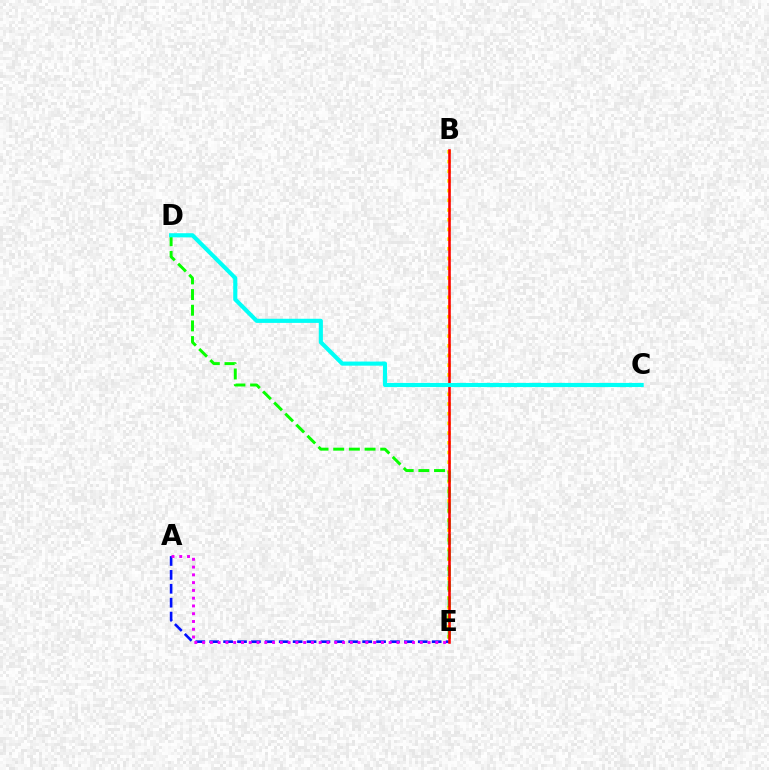{('B', 'E'): [{'color': '#fcf500', 'line_style': 'dotted', 'thickness': 2.64}, {'color': '#ff0000', 'line_style': 'solid', 'thickness': 1.86}], ('A', 'E'): [{'color': '#0010ff', 'line_style': 'dashed', 'thickness': 1.89}, {'color': '#ee00ff', 'line_style': 'dotted', 'thickness': 2.11}], ('D', 'E'): [{'color': '#08ff00', 'line_style': 'dashed', 'thickness': 2.13}], ('C', 'D'): [{'color': '#00fff6', 'line_style': 'solid', 'thickness': 2.97}]}